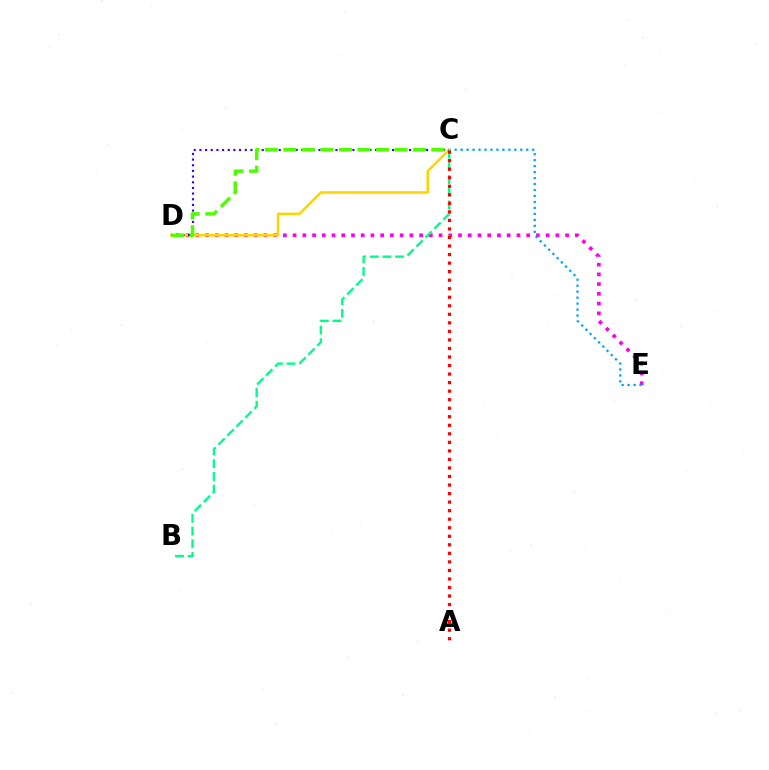{('D', 'E'): [{'color': '#ff00ed', 'line_style': 'dotted', 'thickness': 2.64}], ('C', 'E'): [{'color': '#009eff', 'line_style': 'dotted', 'thickness': 1.62}], ('C', 'D'): [{'color': '#ffd500', 'line_style': 'solid', 'thickness': 1.84}, {'color': '#3700ff', 'line_style': 'dotted', 'thickness': 1.54}, {'color': '#4fff00', 'line_style': 'dashed', 'thickness': 2.52}], ('B', 'C'): [{'color': '#00ff86', 'line_style': 'dashed', 'thickness': 1.73}], ('A', 'C'): [{'color': '#ff0000', 'line_style': 'dotted', 'thickness': 2.32}]}